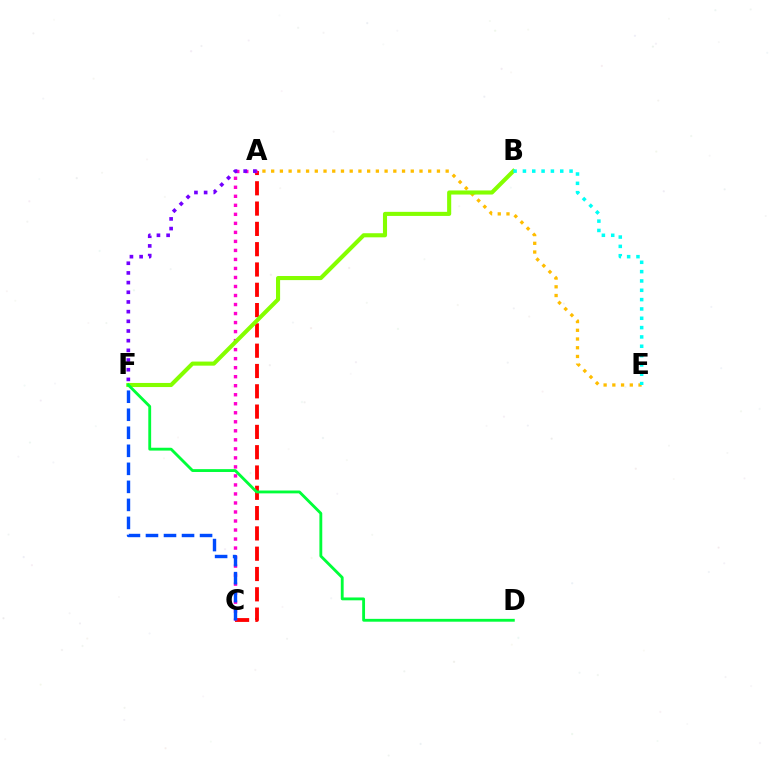{('A', 'E'): [{'color': '#ffbd00', 'line_style': 'dotted', 'thickness': 2.37}], ('A', 'C'): [{'color': '#ff0000', 'line_style': 'dashed', 'thickness': 2.76}, {'color': '#ff00cf', 'line_style': 'dotted', 'thickness': 2.45}], ('C', 'F'): [{'color': '#004bff', 'line_style': 'dashed', 'thickness': 2.45}], ('B', 'F'): [{'color': '#84ff00', 'line_style': 'solid', 'thickness': 2.95}], ('D', 'F'): [{'color': '#00ff39', 'line_style': 'solid', 'thickness': 2.05}], ('B', 'E'): [{'color': '#00fff6', 'line_style': 'dotted', 'thickness': 2.53}], ('A', 'F'): [{'color': '#7200ff', 'line_style': 'dotted', 'thickness': 2.63}]}